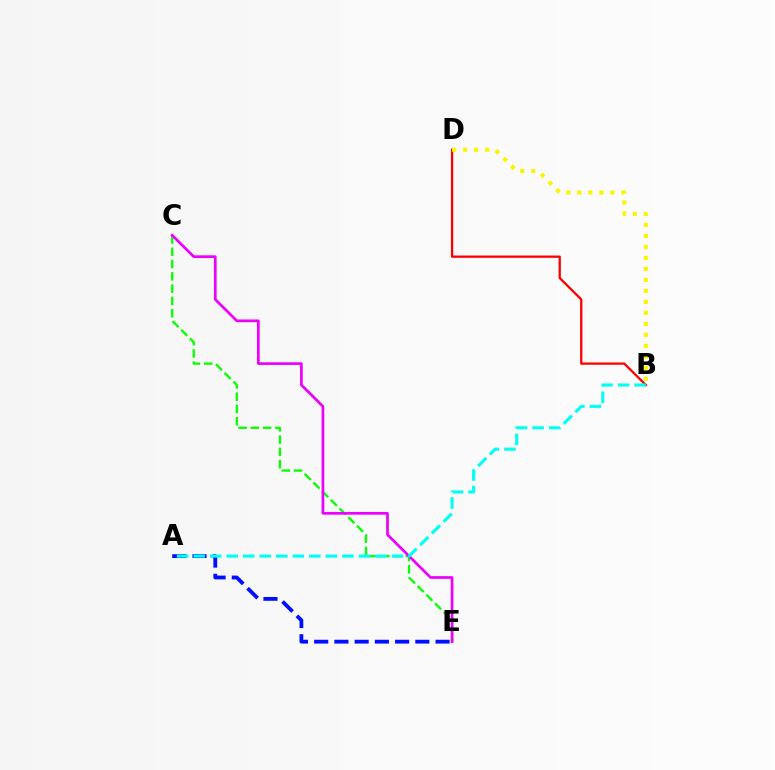{('B', 'D'): [{'color': '#ff0000', 'line_style': 'solid', 'thickness': 1.65}, {'color': '#fcf500', 'line_style': 'dotted', 'thickness': 2.99}], ('C', 'E'): [{'color': '#08ff00', 'line_style': 'dashed', 'thickness': 1.67}, {'color': '#ee00ff', 'line_style': 'solid', 'thickness': 1.95}], ('A', 'E'): [{'color': '#0010ff', 'line_style': 'dashed', 'thickness': 2.75}], ('A', 'B'): [{'color': '#00fff6', 'line_style': 'dashed', 'thickness': 2.24}]}